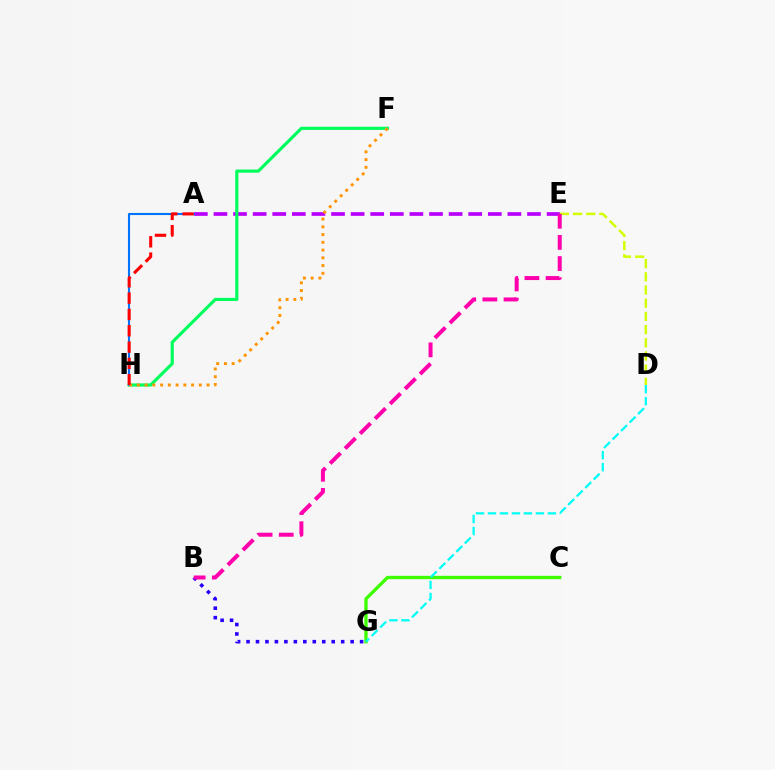{('B', 'G'): [{'color': '#2500ff', 'line_style': 'dotted', 'thickness': 2.57}], ('A', 'E'): [{'color': '#b900ff', 'line_style': 'dashed', 'thickness': 2.66}], ('F', 'H'): [{'color': '#00ff5c', 'line_style': 'solid', 'thickness': 2.28}, {'color': '#ff9400', 'line_style': 'dotted', 'thickness': 2.1}], ('D', 'E'): [{'color': '#d1ff00', 'line_style': 'dashed', 'thickness': 1.79}], ('A', 'H'): [{'color': '#0074ff', 'line_style': 'solid', 'thickness': 1.51}, {'color': '#ff0000', 'line_style': 'dashed', 'thickness': 2.22}], ('C', 'G'): [{'color': '#3dff00', 'line_style': 'solid', 'thickness': 2.4}], ('B', 'E'): [{'color': '#ff00ac', 'line_style': 'dashed', 'thickness': 2.87}], ('D', 'G'): [{'color': '#00fff6', 'line_style': 'dashed', 'thickness': 1.63}]}